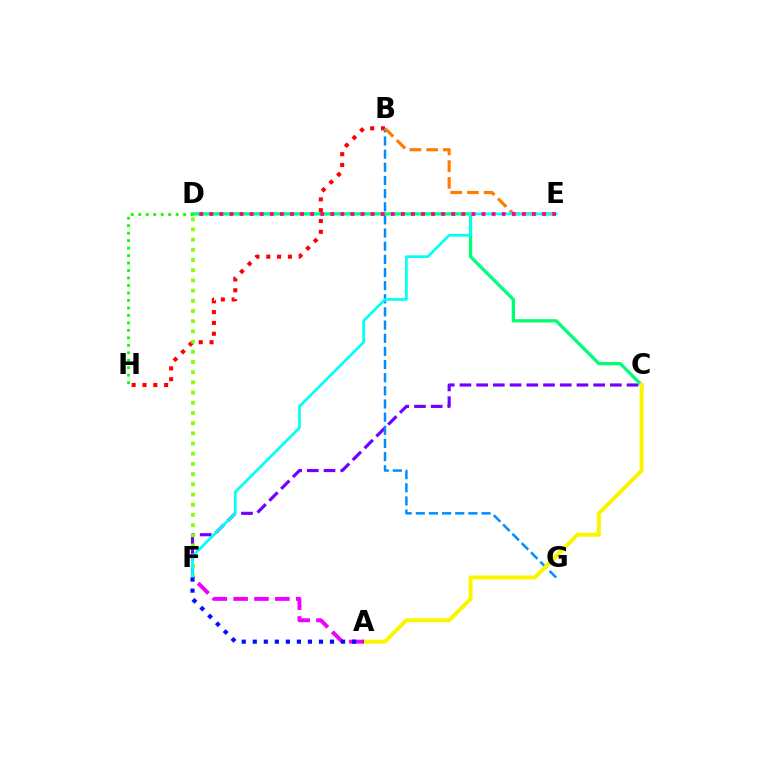{('C', 'F'): [{'color': '#7200ff', 'line_style': 'dashed', 'thickness': 2.27}], ('B', 'H'): [{'color': '#ff0000', 'line_style': 'dotted', 'thickness': 2.94}], ('D', 'F'): [{'color': '#84ff00', 'line_style': 'dotted', 'thickness': 2.77}], ('B', 'G'): [{'color': '#008cff', 'line_style': 'dashed', 'thickness': 1.79}], ('C', 'D'): [{'color': '#00ff74', 'line_style': 'solid', 'thickness': 2.38}], ('A', 'C'): [{'color': '#fcf500', 'line_style': 'solid', 'thickness': 2.87}], ('B', 'E'): [{'color': '#ff7c00', 'line_style': 'dashed', 'thickness': 2.27}], ('A', 'F'): [{'color': '#ee00ff', 'line_style': 'dashed', 'thickness': 2.83}, {'color': '#0010ff', 'line_style': 'dotted', 'thickness': 3.0}], ('E', 'F'): [{'color': '#00fff6', 'line_style': 'solid', 'thickness': 1.93}], ('D', 'H'): [{'color': '#08ff00', 'line_style': 'dotted', 'thickness': 2.03}], ('D', 'E'): [{'color': '#ff0094', 'line_style': 'dotted', 'thickness': 2.74}]}